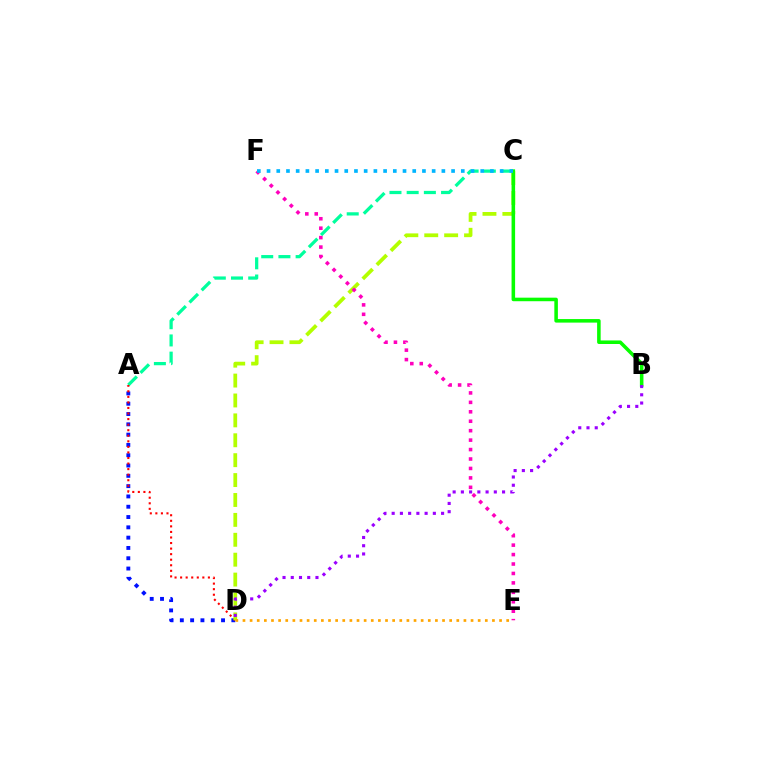{('A', 'D'): [{'color': '#0010ff', 'line_style': 'dotted', 'thickness': 2.8}, {'color': '#ff0000', 'line_style': 'dotted', 'thickness': 1.51}], ('A', 'C'): [{'color': '#00ff9d', 'line_style': 'dashed', 'thickness': 2.34}], ('C', 'D'): [{'color': '#b3ff00', 'line_style': 'dashed', 'thickness': 2.7}], ('B', 'C'): [{'color': '#08ff00', 'line_style': 'solid', 'thickness': 2.55}], ('E', 'F'): [{'color': '#ff00bd', 'line_style': 'dotted', 'thickness': 2.56}], ('D', 'E'): [{'color': '#ffa500', 'line_style': 'dotted', 'thickness': 1.94}], ('C', 'F'): [{'color': '#00b5ff', 'line_style': 'dotted', 'thickness': 2.64}], ('B', 'D'): [{'color': '#9b00ff', 'line_style': 'dotted', 'thickness': 2.24}]}